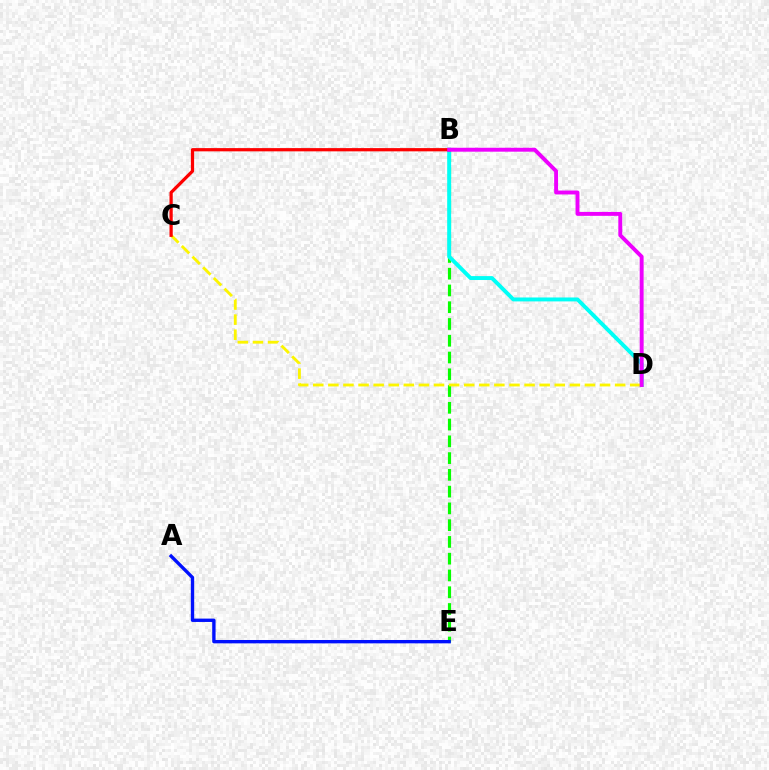{('B', 'E'): [{'color': '#08ff00', 'line_style': 'dashed', 'thickness': 2.28}], ('B', 'D'): [{'color': '#00fff6', 'line_style': 'solid', 'thickness': 2.83}, {'color': '#ee00ff', 'line_style': 'solid', 'thickness': 2.82}], ('A', 'E'): [{'color': '#0010ff', 'line_style': 'solid', 'thickness': 2.42}], ('C', 'D'): [{'color': '#fcf500', 'line_style': 'dashed', 'thickness': 2.05}], ('B', 'C'): [{'color': '#ff0000', 'line_style': 'solid', 'thickness': 2.33}]}